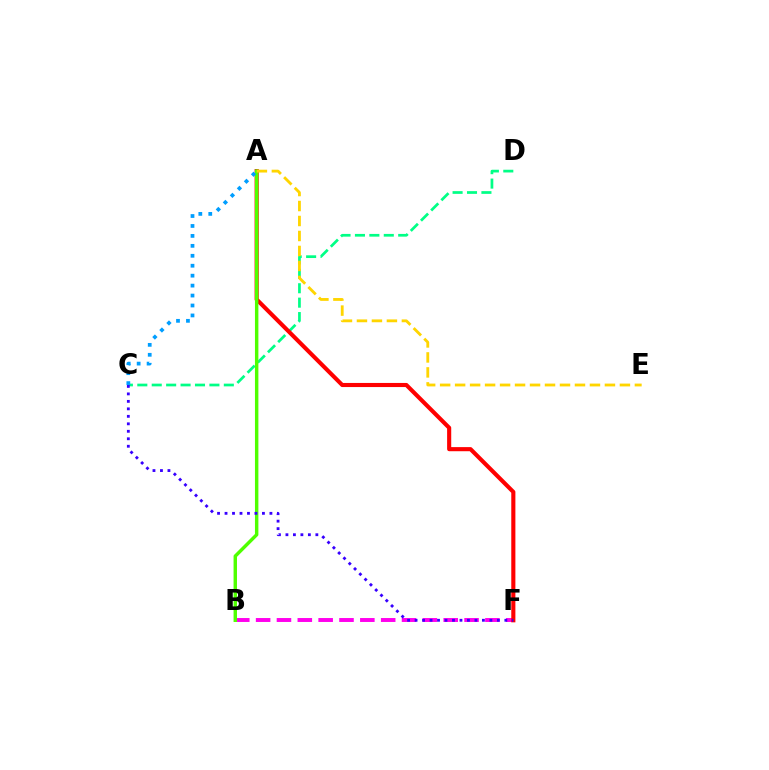{('C', 'D'): [{'color': '#00ff86', 'line_style': 'dashed', 'thickness': 1.96}], ('B', 'F'): [{'color': '#ff00ed', 'line_style': 'dashed', 'thickness': 2.83}], ('A', 'F'): [{'color': '#ff0000', 'line_style': 'solid', 'thickness': 2.96}], ('A', 'B'): [{'color': '#4fff00', 'line_style': 'solid', 'thickness': 2.47}], ('A', 'E'): [{'color': '#ffd500', 'line_style': 'dashed', 'thickness': 2.04}], ('A', 'C'): [{'color': '#009eff', 'line_style': 'dotted', 'thickness': 2.7}], ('C', 'F'): [{'color': '#3700ff', 'line_style': 'dotted', 'thickness': 2.03}]}